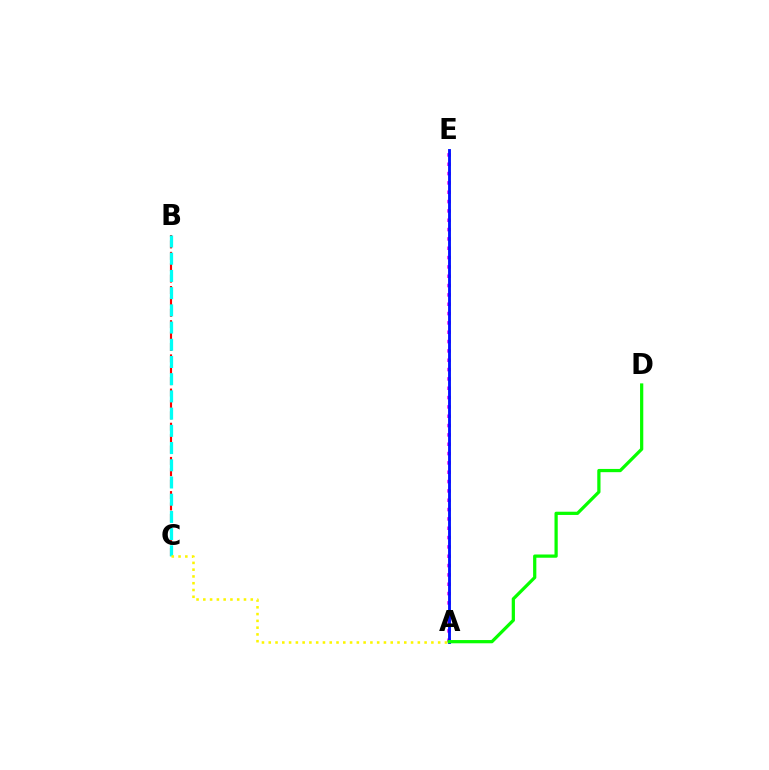{('B', 'C'): [{'color': '#ff0000', 'line_style': 'dashed', 'thickness': 1.55}, {'color': '#00fff6', 'line_style': 'dashed', 'thickness': 2.34}], ('A', 'E'): [{'color': '#ee00ff', 'line_style': 'dotted', 'thickness': 2.54}, {'color': '#0010ff', 'line_style': 'solid', 'thickness': 2.06}], ('A', 'D'): [{'color': '#08ff00', 'line_style': 'solid', 'thickness': 2.33}], ('A', 'C'): [{'color': '#fcf500', 'line_style': 'dotted', 'thickness': 1.84}]}